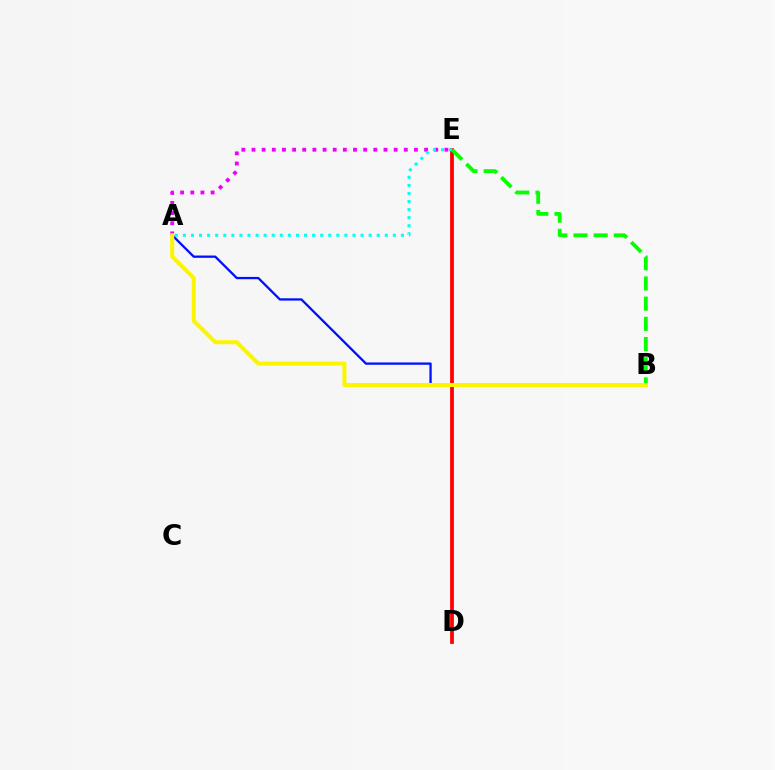{('A', 'E'): [{'color': '#ee00ff', 'line_style': 'dotted', 'thickness': 2.76}, {'color': '#00fff6', 'line_style': 'dotted', 'thickness': 2.19}], ('D', 'E'): [{'color': '#ff0000', 'line_style': 'solid', 'thickness': 2.71}], ('A', 'B'): [{'color': '#0010ff', 'line_style': 'solid', 'thickness': 1.65}, {'color': '#fcf500', 'line_style': 'solid', 'thickness': 2.9}], ('B', 'E'): [{'color': '#08ff00', 'line_style': 'dashed', 'thickness': 2.74}]}